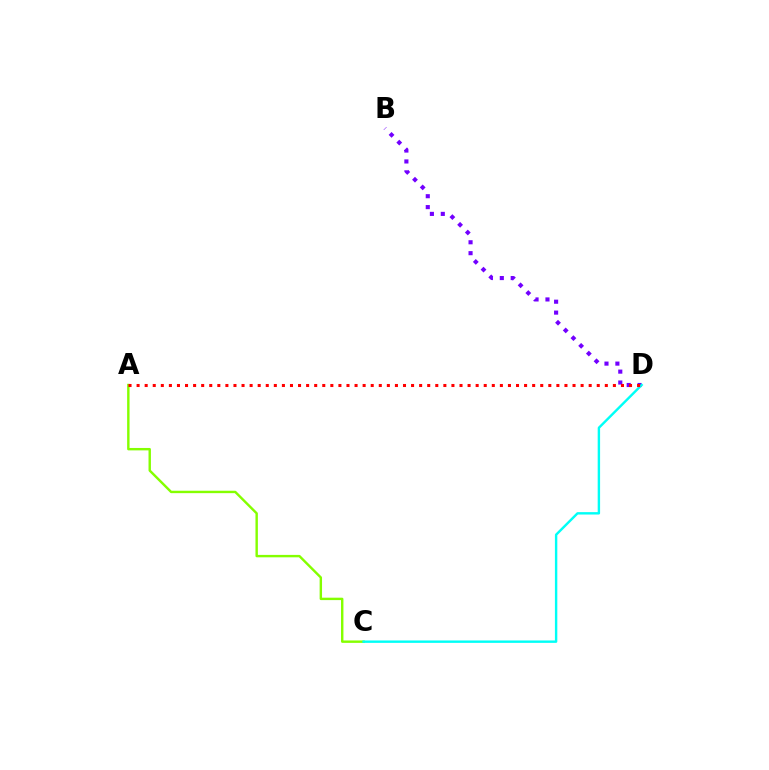{('B', 'D'): [{'color': '#7200ff', 'line_style': 'dotted', 'thickness': 2.96}], ('A', 'C'): [{'color': '#84ff00', 'line_style': 'solid', 'thickness': 1.74}], ('C', 'D'): [{'color': '#00fff6', 'line_style': 'solid', 'thickness': 1.73}], ('A', 'D'): [{'color': '#ff0000', 'line_style': 'dotted', 'thickness': 2.19}]}